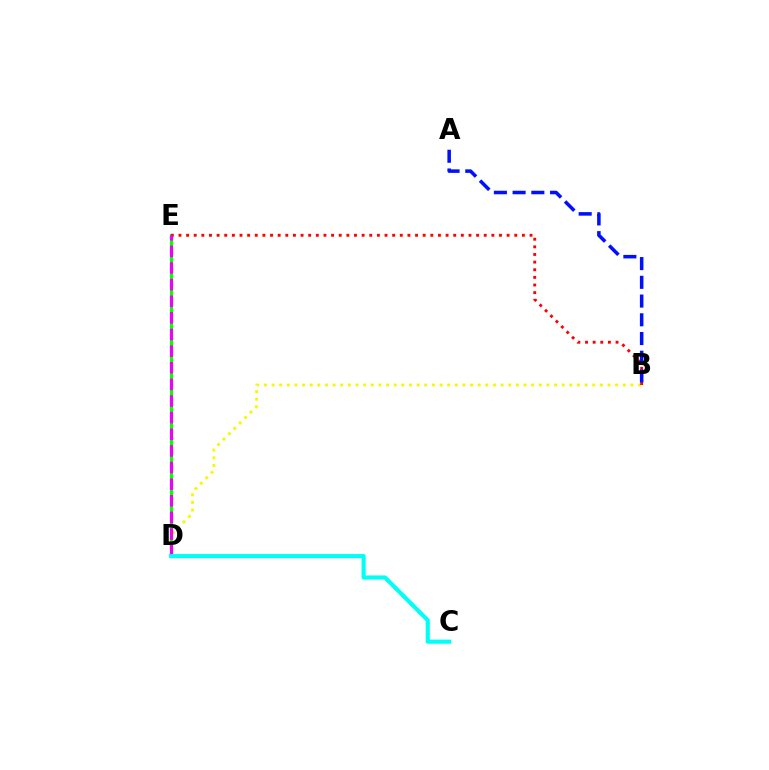{('B', 'D'): [{'color': '#fcf500', 'line_style': 'dotted', 'thickness': 2.07}], ('D', 'E'): [{'color': '#08ff00', 'line_style': 'solid', 'thickness': 2.31}, {'color': '#ee00ff', 'line_style': 'dashed', 'thickness': 2.26}], ('B', 'E'): [{'color': '#ff0000', 'line_style': 'dotted', 'thickness': 2.07}], ('A', 'B'): [{'color': '#0010ff', 'line_style': 'dashed', 'thickness': 2.54}], ('C', 'D'): [{'color': '#00fff6', 'line_style': 'solid', 'thickness': 2.97}]}